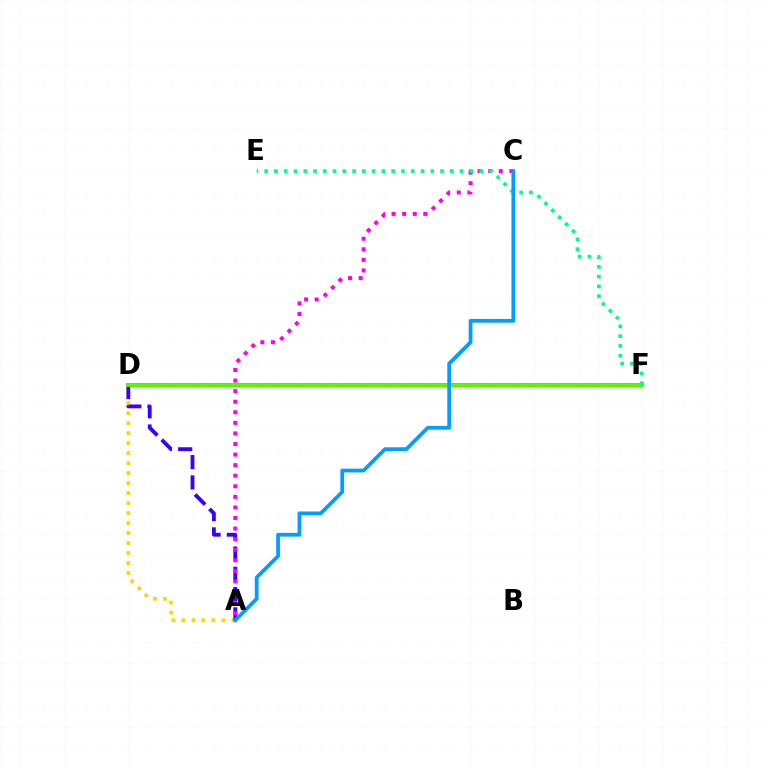{('A', 'D'): [{'color': '#ffd500', 'line_style': 'dotted', 'thickness': 2.71}, {'color': '#3700ff', 'line_style': 'dashed', 'thickness': 2.75}], ('D', 'F'): [{'color': '#ff0000', 'line_style': 'solid', 'thickness': 2.67}, {'color': '#4fff00', 'line_style': 'solid', 'thickness': 2.72}], ('A', 'C'): [{'color': '#ff00ed', 'line_style': 'dotted', 'thickness': 2.87}, {'color': '#009eff', 'line_style': 'solid', 'thickness': 2.72}], ('E', 'F'): [{'color': '#00ff86', 'line_style': 'dotted', 'thickness': 2.65}]}